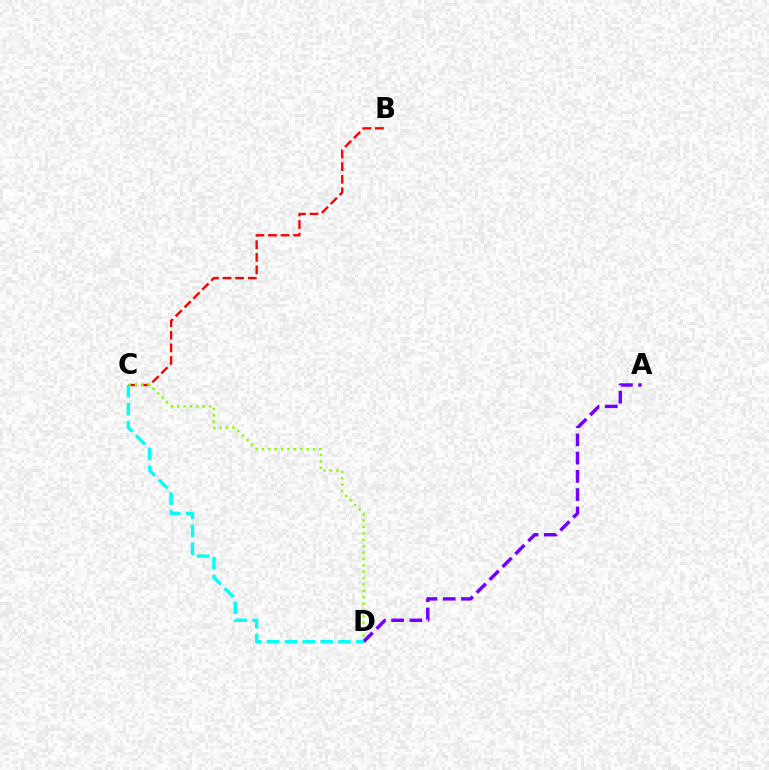{('B', 'C'): [{'color': '#ff0000', 'line_style': 'dashed', 'thickness': 1.71}], ('C', 'D'): [{'color': '#84ff00', 'line_style': 'dotted', 'thickness': 1.74}, {'color': '#00fff6', 'line_style': 'dashed', 'thickness': 2.43}], ('A', 'D'): [{'color': '#7200ff', 'line_style': 'dashed', 'thickness': 2.48}]}